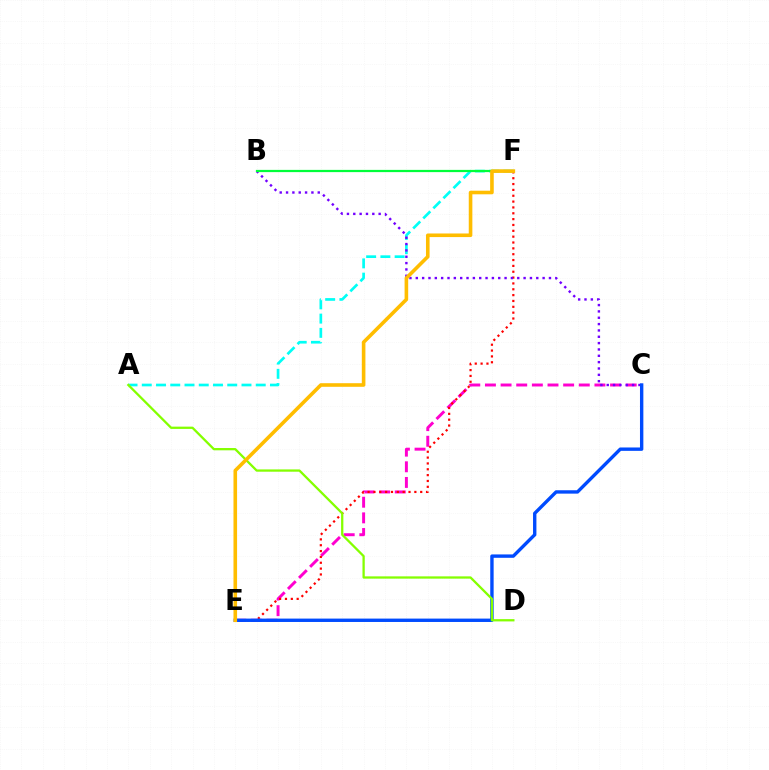{('C', 'E'): [{'color': '#ff00cf', 'line_style': 'dashed', 'thickness': 2.12}, {'color': '#004bff', 'line_style': 'solid', 'thickness': 2.43}], ('E', 'F'): [{'color': '#ff0000', 'line_style': 'dotted', 'thickness': 1.59}, {'color': '#ffbd00', 'line_style': 'solid', 'thickness': 2.59}], ('A', 'F'): [{'color': '#00fff6', 'line_style': 'dashed', 'thickness': 1.94}], ('B', 'C'): [{'color': '#7200ff', 'line_style': 'dotted', 'thickness': 1.72}], ('B', 'F'): [{'color': '#00ff39', 'line_style': 'solid', 'thickness': 1.61}], ('A', 'D'): [{'color': '#84ff00', 'line_style': 'solid', 'thickness': 1.64}]}